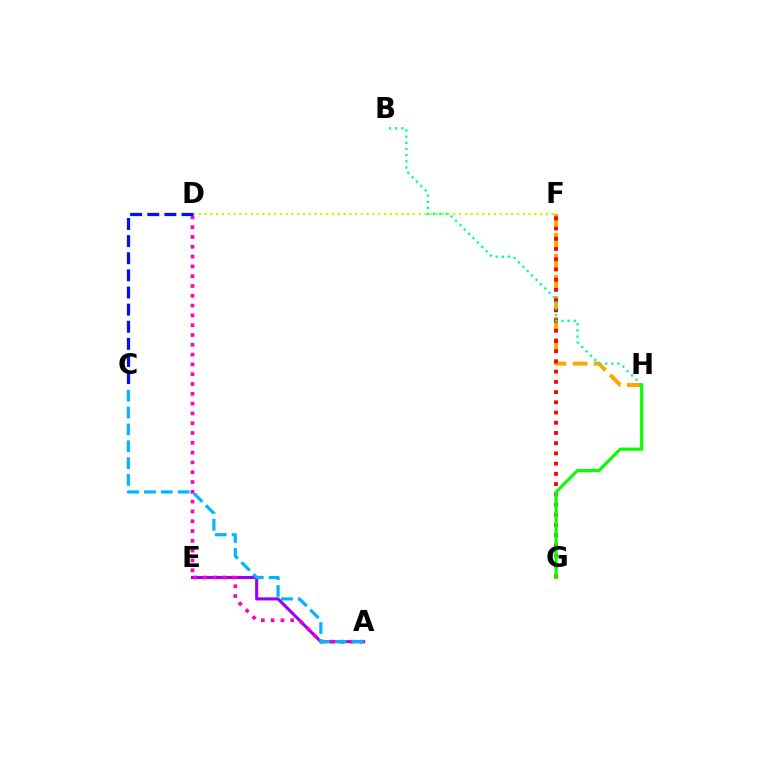{('A', 'E'): [{'color': '#9b00ff', 'line_style': 'solid', 'thickness': 2.22}], ('F', 'H'): [{'color': '#ffa500', 'line_style': 'dashed', 'thickness': 2.86}], ('A', 'D'): [{'color': '#ff00bd', 'line_style': 'dotted', 'thickness': 2.66}], ('F', 'G'): [{'color': '#ff0000', 'line_style': 'dotted', 'thickness': 2.78}], ('G', 'H'): [{'color': '#08ff00', 'line_style': 'solid', 'thickness': 2.29}], ('D', 'F'): [{'color': '#b3ff00', 'line_style': 'dotted', 'thickness': 1.57}], ('C', 'D'): [{'color': '#0010ff', 'line_style': 'dashed', 'thickness': 2.33}], ('A', 'C'): [{'color': '#00b5ff', 'line_style': 'dashed', 'thickness': 2.29}], ('B', 'H'): [{'color': '#00ff9d', 'line_style': 'dotted', 'thickness': 1.68}]}